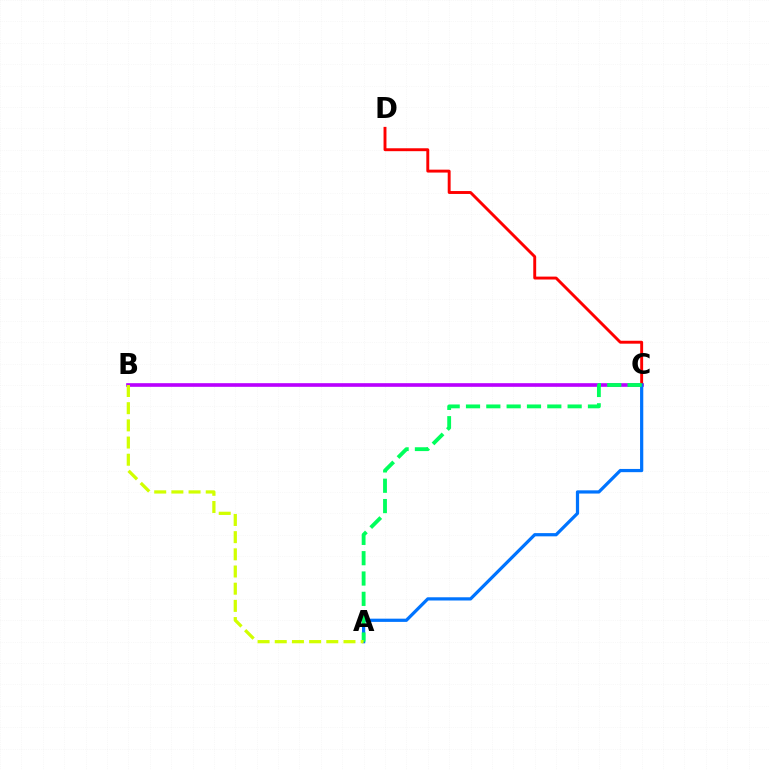{('B', 'C'): [{'color': '#b900ff', 'line_style': 'solid', 'thickness': 2.62}], ('C', 'D'): [{'color': '#ff0000', 'line_style': 'solid', 'thickness': 2.1}], ('A', 'C'): [{'color': '#0074ff', 'line_style': 'solid', 'thickness': 2.32}, {'color': '#00ff5c', 'line_style': 'dashed', 'thickness': 2.76}], ('A', 'B'): [{'color': '#d1ff00', 'line_style': 'dashed', 'thickness': 2.33}]}